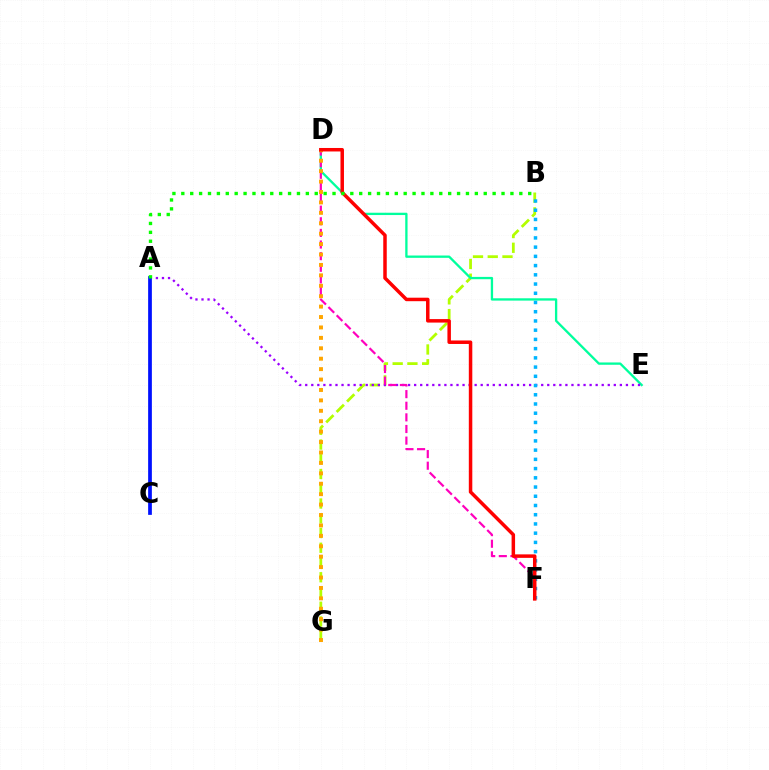{('B', 'G'): [{'color': '#b3ff00', 'line_style': 'dashed', 'thickness': 2.0}], ('D', 'E'): [{'color': '#00ff9d', 'line_style': 'solid', 'thickness': 1.67}], ('A', 'E'): [{'color': '#9b00ff', 'line_style': 'dotted', 'thickness': 1.64}], ('D', 'F'): [{'color': '#ff00bd', 'line_style': 'dashed', 'thickness': 1.58}, {'color': '#ff0000', 'line_style': 'solid', 'thickness': 2.51}], ('B', 'F'): [{'color': '#00b5ff', 'line_style': 'dotted', 'thickness': 2.51}], ('D', 'G'): [{'color': '#ffa500', 'line_style': 'dotted', 'thickness': 2.83}], ('A', 'C'): [{'color': '#0010ff', 'line_style': 'solid', 'thickness': 2.68}], ('A', 'B'): [{'color': '#08ff00', 'line_style': 'dotted', 'thickness': 2.42}]}